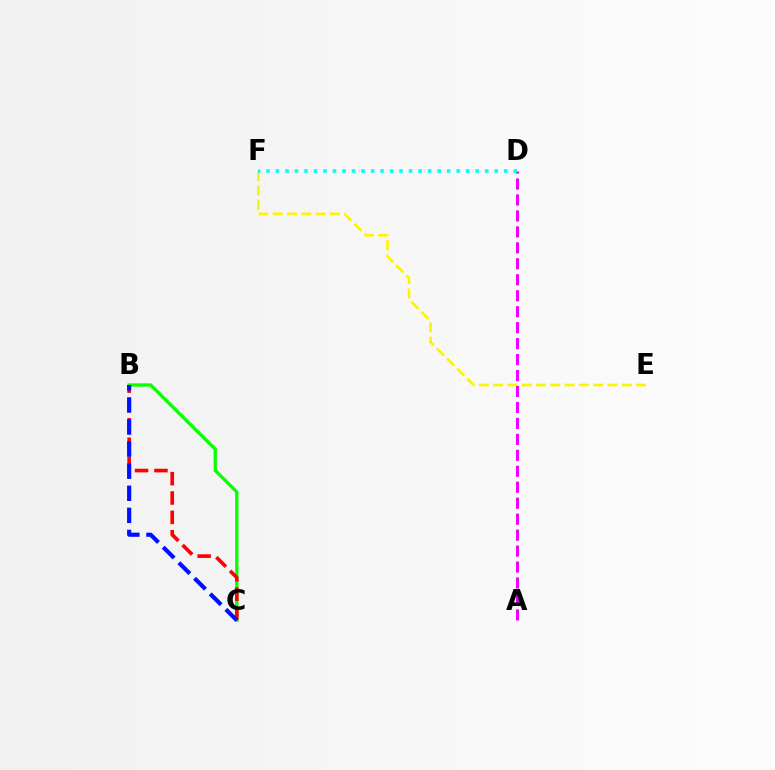{('E', 'F'): [{'color': '#fcf500', 'line_style': 'dashed', 'thickness': 1.94}], ('B', 'C'): [{'color': '#08ff00', 'line_style': 'solid', 'thickness': 2.37}, {'color': '#ff0000', 'line_style': 'dashed', 'thickness': 2.63}, {'color': '#0010ff', 'line_style': 'dashed', 'thickness': 3.0}], ('A', 'D'): [{'color': '#ee00ff', 'line_style': 'dashed', 'thickness': 2.17}], ('D', 'F'): [{'color': '#00fff6', 'line_style': 'dotted', 'thickness': 2.58}]}